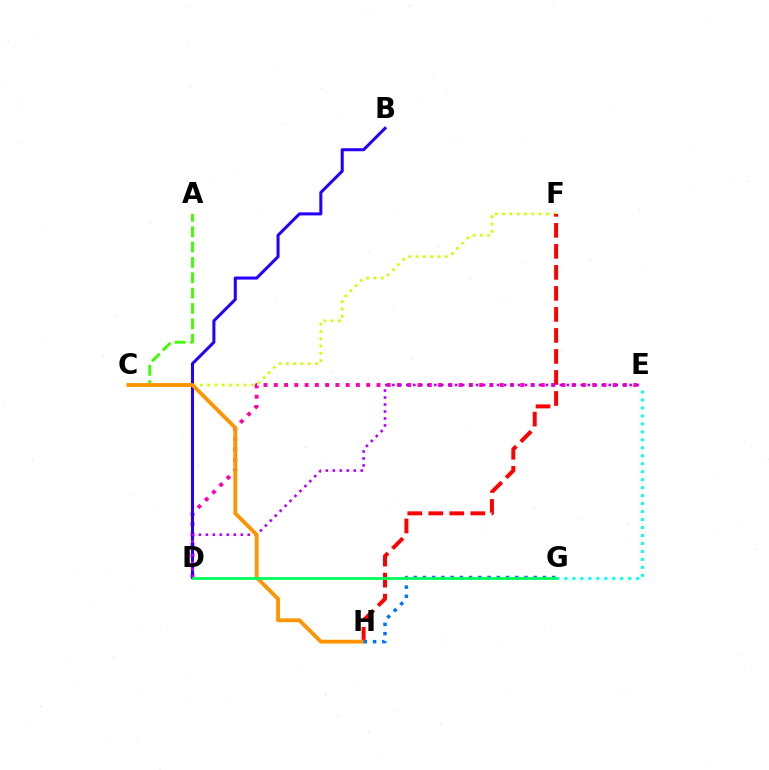{('A', 'C'): [{'color': '#3dff00', 'line_style': 'dashed', 'thickness': 2.09}], ('C', 'F'): [{'color': '#d1ff00', 'line_style': 'dotted', 'thickness': 1.98}], ('F', 'H'): [{'color': '#ff0000', 'line_style': 'dashed', 'thickness': 2.85}], ('D', 'E'): [{'color': '#ff00ac', 'line_style': 'dotted', 'thickness': 2.79}, {'color': '#b900ff', 'line_style': 'dotted', 'thickness': 1.9}], ('B', 'D'): [{'color': '#2500ff', 'line_style': 'solid', 'thickness': 2.19}], ('E', 'G'): [{'color': '#00fff6', 'line_style': 'dotted', 'thickness': 2.17}], ('C', 'H'): [{'color': '#ff9400', 'line_style': 'solid', 'thickness': 2.75}], ('G', 'H'): [{'color': '#0074ff', 'line_style': 'dotted', 'thickness': 2.51}], ('D', 'G'): [{'color': '#00ff5c', 'line_style': 'solid', 'thickness': 2.02}]}